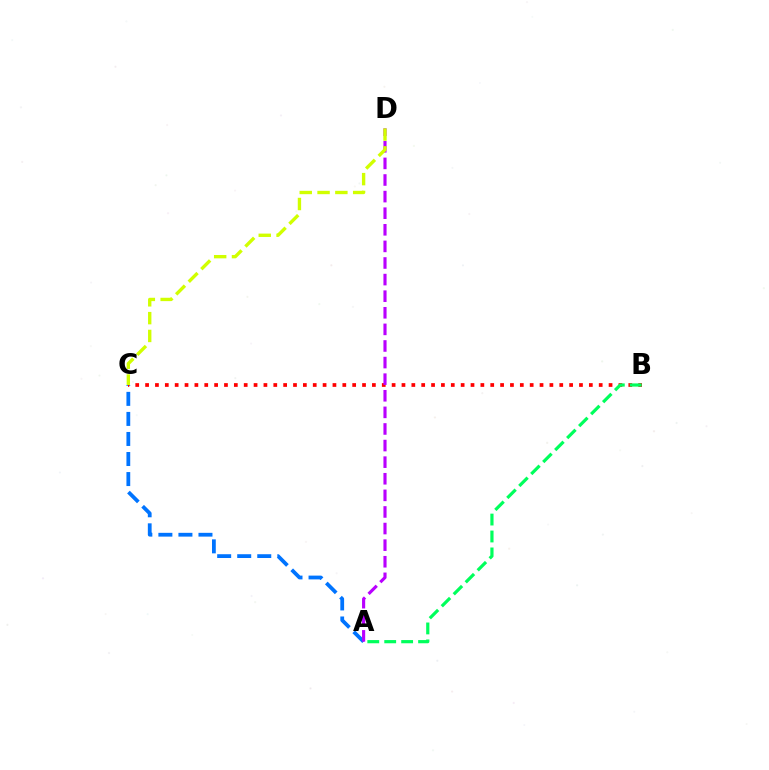{('A', 'C'): [{'color': '#0074ff', 'line_style': 'dashed', 'thickness': 2.72}], ('B', 'C'): [{'color': '#ff0000', 'line_style': 'dotted', 'thickness': 2.68}], ('A', 'D'): [{'color': '#b900ff', 'line_style': 'dashed', 'thickness': 2.25}], ('C', 'D'): [{'color': '#d1ff00', 'line_style': 'dashed', 'thickness': 2.42}], ('A', 'B'): [{'color': '#00ff5c', 'line_style': 'dashed', 'thickness': 2.3}]}